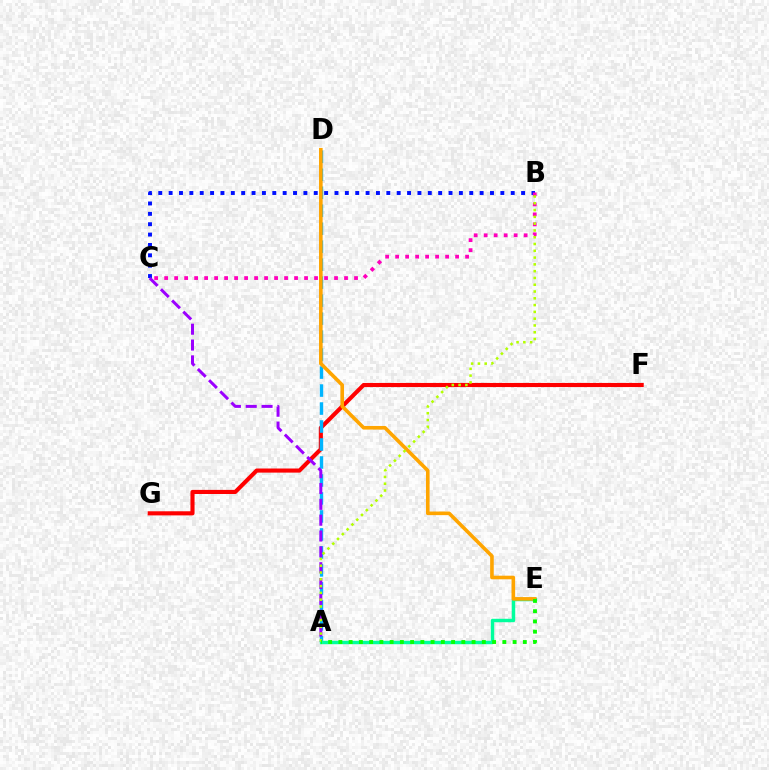{('B', 'C'): [{'color': '#0010ff', 'line_style': 'dotted', 'thickness': 2.82}, {'color': '#ff00bd', 'line_style': 'dotted', 'thickness': 2.72}], ('F', 'G'): [{'color': '#ff0000', 'line_style': 'solid', 'thickness': 2.96}], ('A', 'D'): [{'color': '#00b5ff', 'line_style': 'dashed', 'thickness': 2.44}], ('A', 'C'): [{'color': '#9b00ff', 'line_style': 'dashed', 'thickness': 2.15}], ('A', 'E'): [{'color': '#00ff9d', 'line_style': 'solid', 'thickness': 2.47}, {'color': '#08ff00', 'line_style': 'dotted', 'thickness': 2.78}], ('D', 'E'): [{'color': '#ffa500', 'line_style': 'solid', 'thickness': 2.6}], ('A', 'B'): [{'color': '#b3ff00', 'line_style': 'dotted', 'thickness': 1.84}]}